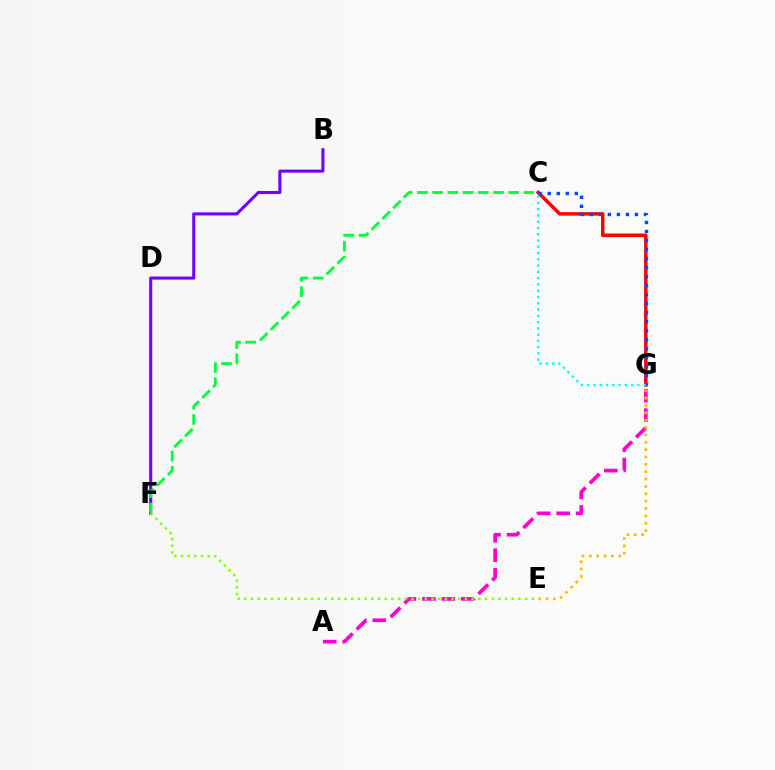{('B', 'F'): [{'color': '#7200ff', 'line_style': 'solid', 'thickness': 2.2}], ('A', 'G'): [{'color': '#ff00cf', 'line_style': 'dashed', 'thickness': 2.64}], ('E', 'F'): [{'color': '#84ff00', 'line_style': 'dotted', 'thickness': 1.82}], ('C', 'G'): [{'color': '#ff0000', 'line_style': 'solid', 'thickness': 2.51}, {'color': '#004bff', 'line_style': 'dotted', 'thickness': 2.45}, {'color': '#00fff6', 'line_style': 'dotted', 'thickness': 1.7}], ('E', 'G'): [{'color': '#ffbd00', 'line_style': 'dotted', 'thickness': 2.0}], ('C', 'F'): [{'color': '#00ff39', 'line_style': 'dashed', 'thickness': 2.07}]}